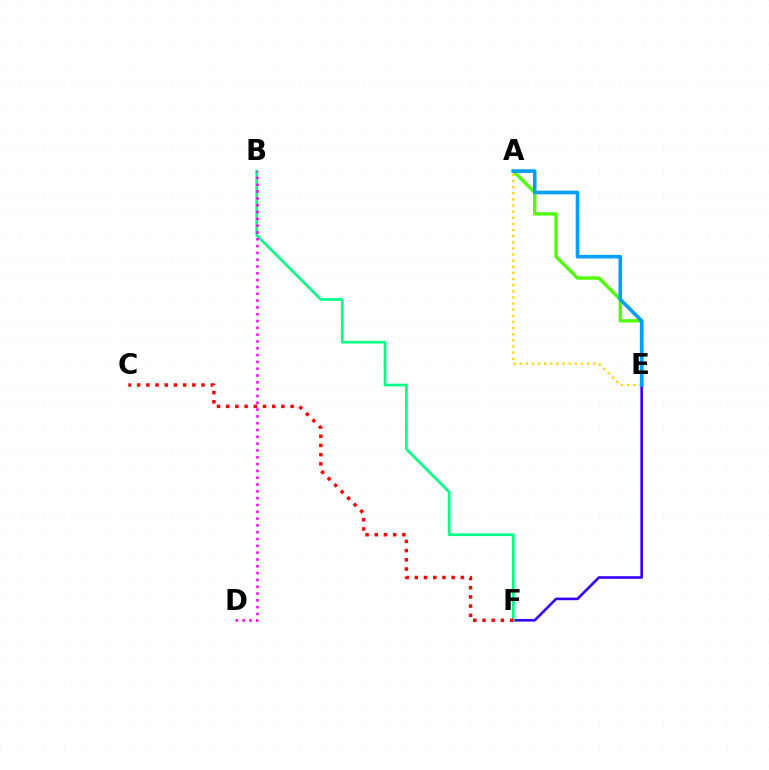{('A', 'E'): [{'color': '#ffd500', 'line_style': 'dotted', 'thickness': 1.66}, {'color': '#4fff00', 'line_style': 'solid', 'thickness': 2.42}, {'color': '#009eff', 'line_style': 'solid', 'thickness': 2.59}], ('E', 'F'): [{'color': '#3700ff', 'line_style': 'solid', 'thickness': 1.88}], ('B', 'F'): [{'color': '#00ff86', 'line_style': 'solid', 'thickness': 1.93}], ('B', 'D'): [{'color': '#ff00ed', 'line_style': 'dotted', 'thickness': 1.85}], ('C', 'F'): [{'color': '#ff0000', 'line_style': 'dotted', 'thickness': 2.5}]}